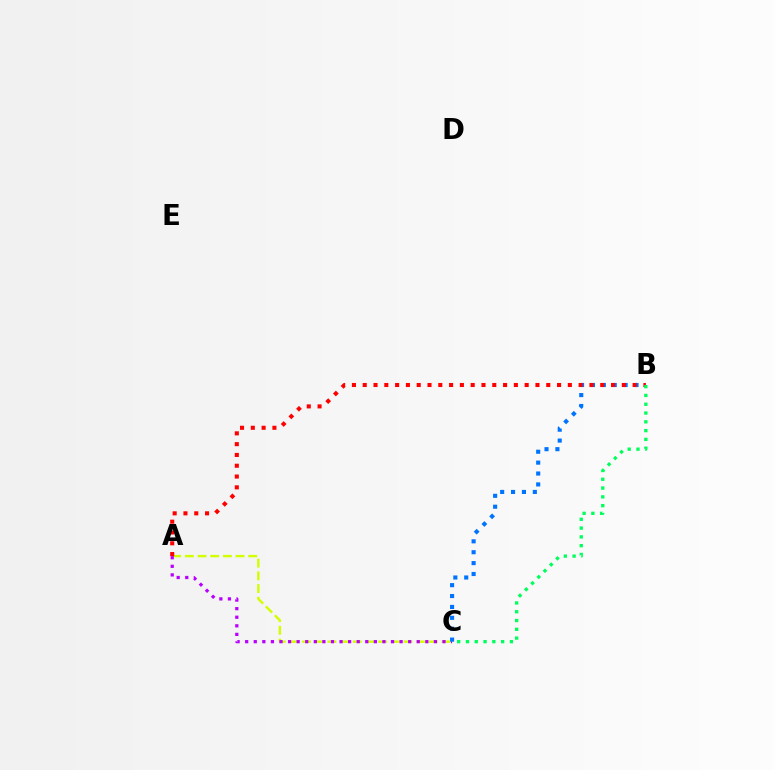{('A', 'C'): [{'color': '#d1ff00', 'line_style': 'dashed', 'thickness': 1.72}, {'color': '#b900ff', 'line_style': 'dotted', 'thickness': 2.33}], ('B', 'C'): [{'color': '#0074ff', 'line_style': 'dotted', 'thickness': 2.96}, {'color': '#00ff5c', 'line_style': 'dotted', 'thickness': 2.39}], ('A', 'B'): [{'color': '#ff0000', 'line_style': 'dotted', 'thickness': 2.93}]}